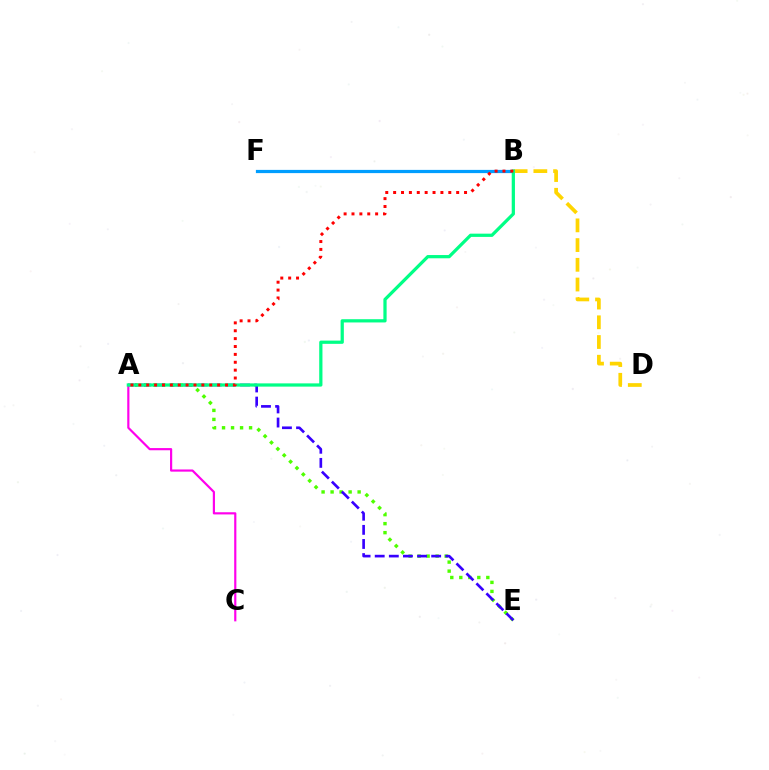{('B', 'F'): [{'color': '#009eff', 'line_style': 'solid', 'thickness': 2.32}], ('B', 'D'): [{'color': '#ffd500', 'line_style': 'dashed', 'thickness': 2.68}], ('A', 'E'): [{'color': '#4fff00', 'line_style': 'dotted', 'thickness': 2.45}, {'color': '#3700ff', 'line_style': 'dashed', 'thickness': 1.92}], ('A', 'C'): [{'color': '#ff00ed', 'line_style': 'solid', 'thickness': 1.57}], ('A', 'B'): [{'color': '#00ff86', 'line_style': 'solid', 'thickness': 2.33}, {'color': '#ff0000', 'line_style': 'dotted', 'thickness': 2.14}]}